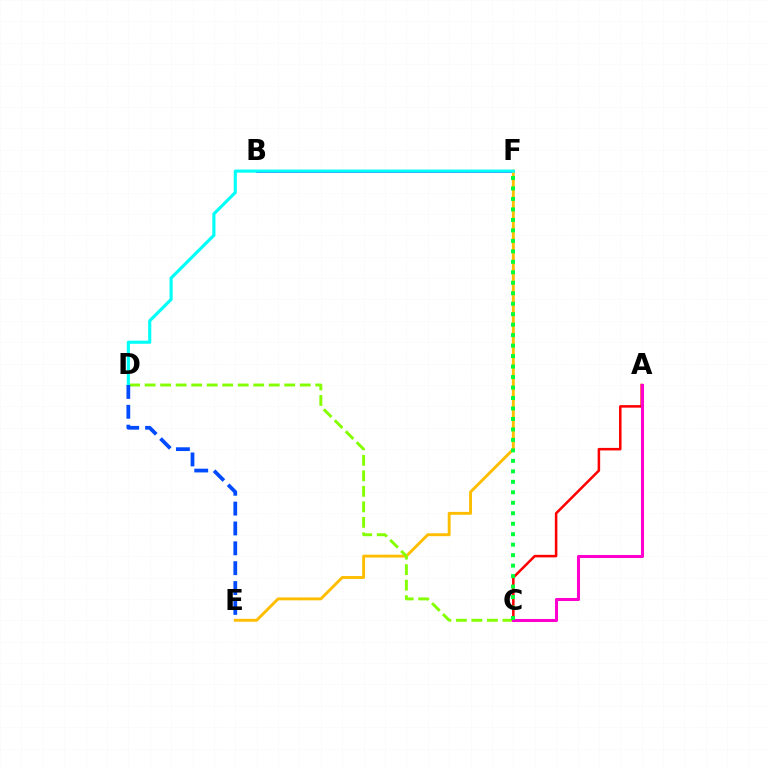{('A', 'C'): [{'color': '#ff0000', 'line_style': 'solid', 'thickness': 1.83}, {'color': '#ff00cf', 'line_style': 'solid', 'thickness': 2.2}], ('B', 'F'): [{'color': '#7200ff', 'line_style': 'solid', 'thickness': 1.94}], ('E', 'F'): [{'color': '#ffbd00', 'line_style': 'solid', 'thickness': 2.09}], ('C', 'D'): [{'color': '#84ff00', 'line_style': 'dashed', 'thickness': 2.11}], ('D', 'F'): [{'color': '#00fff6', 'line_style': 'solid', 'thickness': 2.25}], ('D', 'E'): [{'color': '#004bff', 'line_style': 'dashed', 'thickness': 2.7}], ('C', 'F'): [{'color': '#00ff39', 'line_style': 'dotted', 'thickness': 2.85}]}